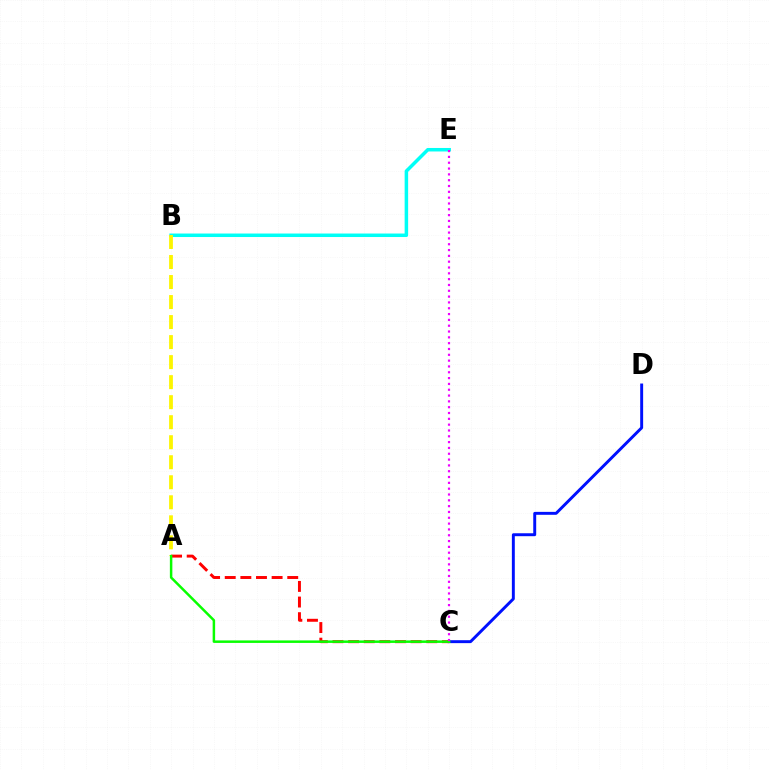{('B', 'E'): [{'color': '#00fff6', 'line_style': 'solid', 'thickness': 2.52}], ('A', 'B'): [{'color': '#fcf500', 'line_style': 'dashed', 'thickness': 2.72}], ('C', 'D'): [{'color': '#0010ff', 'line_style': 'solid', 'thickness': 2.11}], ('A', 'C'): [{'color': '#ff0000', 'line_style': 'dashed', 'thickness': 2.12}, {'color': '#08ff00', 'line_style': 'solid', 'thickness': 1.79}], ('C', 'E'): [{'color': '#ee00ff', 'line_style': 'dotted', 'thickness': 1.58}]}